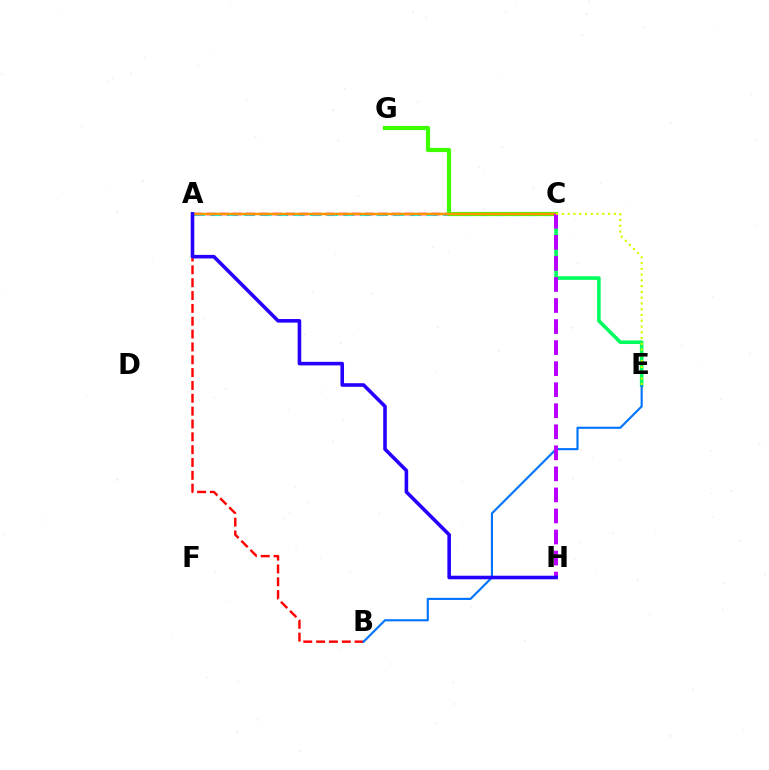{('C', 'E'): [{'color': '#00ff5c', 'line_style': 'solid', 'thickness': 2.58}, {'color': '#d1ff00', 'line_style': 'dotted', 'thickness': 1.57}], ('A', 'C'): [{'color': '#00fff6', 'line_style': 'dashed', 'thickness': 2.26}, {'color': '#ff00ac', 'line_style': 'dashed', 'thickness': 1.8}, {'color': '#ff9400', 'line_style': 'solid', 'thickness': 1.78}], ('C', 'G'): [{'color': '#3dff00', 'line_style': 'solid', 'thickness': 2.99}], ('A', 'B'): [{'color': '#ff0000', 'line_style': 'dashed', 'thickness': 1.74}], ('B', 'E'): [{'color': '#0074ff', 'line_style': 'solid', 'thickness': 1.54}], ('C', 'H'): [{'color': '#b900ff', 'line_style': 'dashed', 'thickness': 2.86}], ('A', 'H'): [{'color': '#2500ff', 'line_style': 'solid', 'thickness': 2.58}]}